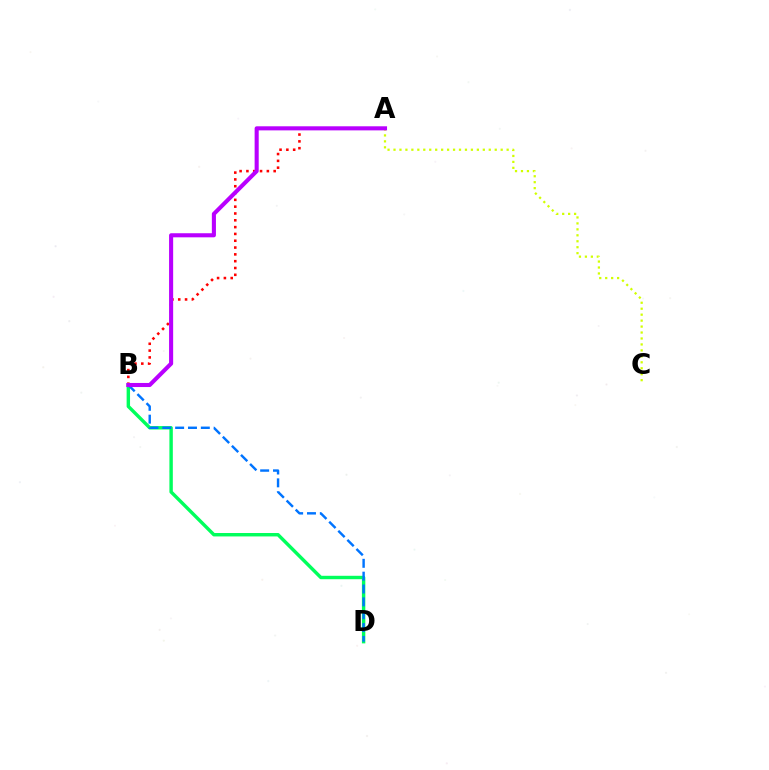{('B', 'D'): [{'color': '#00ff5c', 'line_style': 'solid', 'thickness': 2.46}, {'color': '#0074ff', 'line_style': 'dashed', 'thickness': 1.74}], ('A', 'B'): [{'color': '#ff0000', 'line_style': 'dotted', 'thickness': 1.85}, {'color': '#b900ff', 'line_style': 'solid', 'thickness': 2.94}], ('A', 'C'): [{'color': '#d1ff00', 'line_style': 'dotted', 'thickness': 1.62}]}